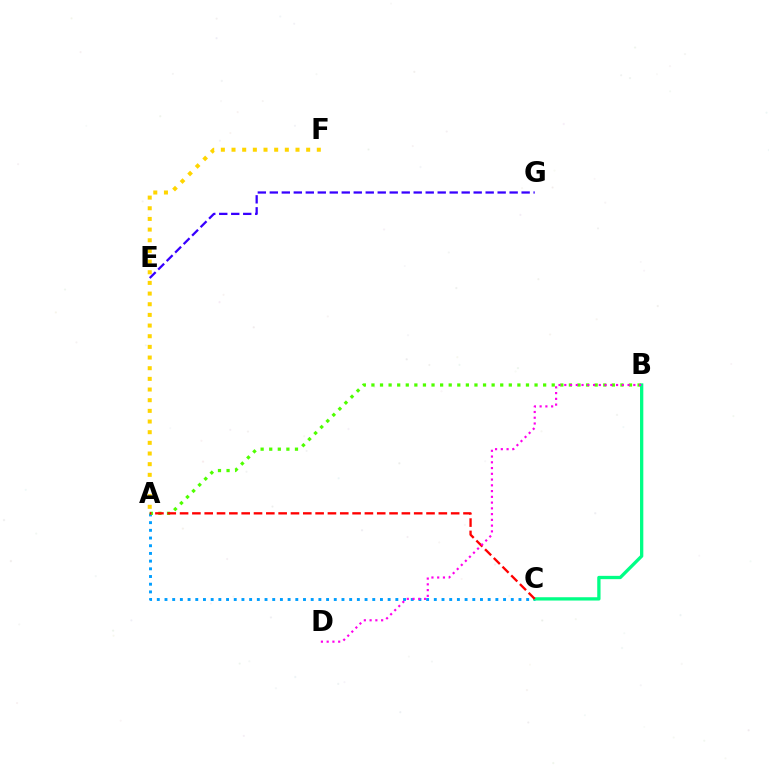{('A', 'C'): [{'color': '#009eff', 'line_style': 'dotted', 'thickness': 2.09}, {'color': '#ff0000', 'line_style': 'dashed', 'thickness': 1.67}], ('B', 'C'): [{'color': '#00ff86', 'line_style': 'solid', 'thickness': 2.38}], ('A', 'B'): [{'color': '#4fff00', 'line_style': 'dotted', 'thickness': 2.33}], ('A', 'F'): [{'color': '#ffd500', 'line_style': 'dotted', 'thickness': 2.9}], ('B', 'D'): [{'color': '#ff00ed', 'line_style': 'dotted', 'thickness': 1.56}], ('E', 'G'): [{'color': '#3700ff', 'line_style': 'dashed', 'thickness': 1.63}]}